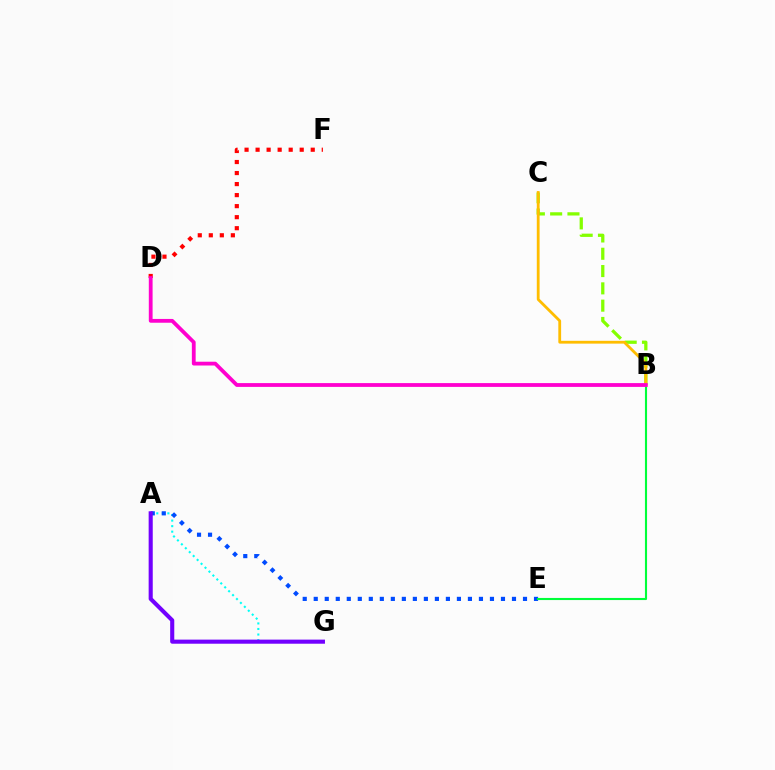{('A', 'G'): [{'color': '#00fff6', 'line_style': 'dotted', 'thickness': 1.51}, {'color': '#7200ff', 'line_style': 'solid', 'thickness': 2.95}], ('A', 'E'): [{'color': '#004bff', 'line_style': 'dotted', 'thickness': 2.99}], ('B', 'C'): [{'color': '#84ff00', 'line_style': 'dashed', 'thickness': 2.35}, {'color': '#ffbd00', 'line_style': 'solid', 'thickness': 2.02}], ('B', 'E'): [{'color': '#00ff39', 'line_style': 'solid', 'thickness': 1.52}], ('D', 'F'): [{'color': '#ff0000', 'line_style': 'dotted', 'thickness': 3.0}], ('B', 'D'): [{'color': '#ff00cf', 'line_style': 'solid', 'thickness': 2.73}]}